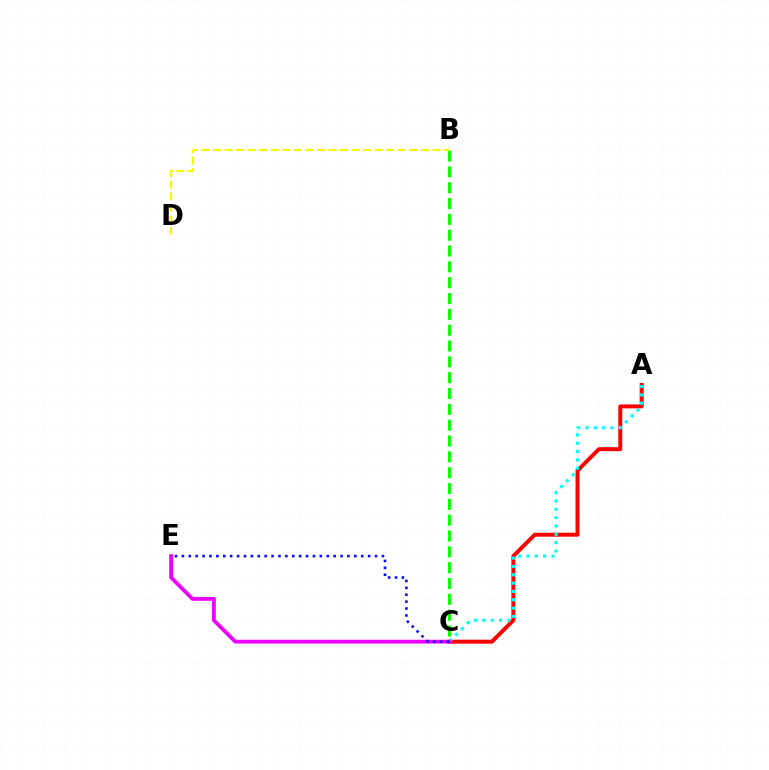{('A', 'C'): [{'color': '#ff0000', 'line_style': 'solid', 'thickness': 2.84}, {'color': '#00fff6', 'line_style': 'dotted', 'thickness': 2.26}], ('B', 'C'): [{'color': '#08ff00', 'line_style': 'dashed', 'thickness': 2.15}], ('C', 'E'): [{'color': '#ee00ff', 'line_style': 'solid', 'thickness': 2.74}, {'color': '#0010ff', 'line_style': 'dotted', 'thickness': 1.87}], ('B', 'D'): [{'color': '#fcf500', 'line_style': 'dashed', 'thickness': 1.57}]}